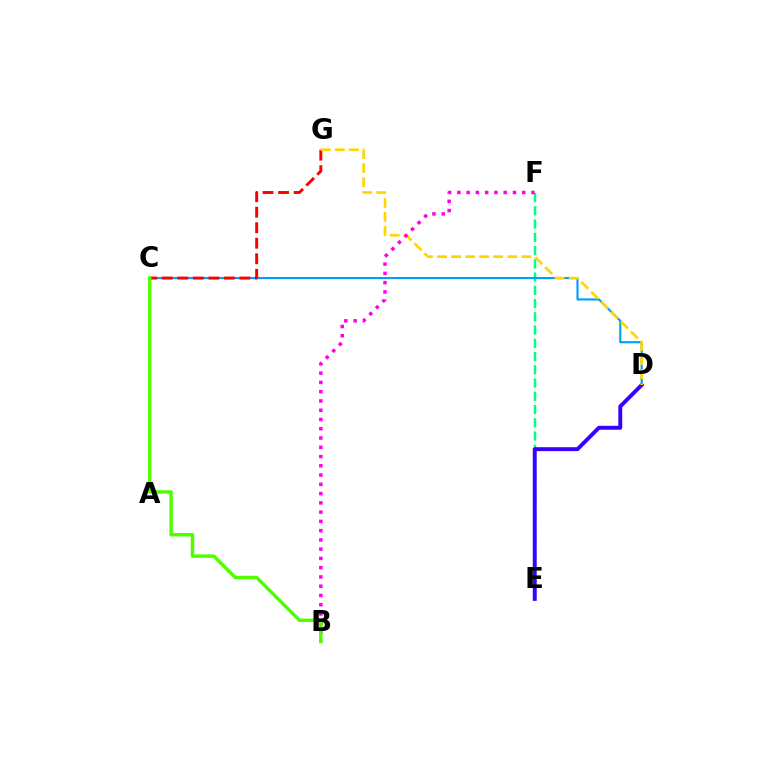{('E', 'F'): [{'color': '#00ff86', 'line_style': 'dashed', 'thickness': 1.8}], ('C', 'D'): [{'color': '#009eff', 'line_style': 'solid', 'thickness': 1.54}], ('C', 'G'): [{'color': '#ff0000', 'line_style': 'dashed', 'thickness': 2.11}], ('D', 'E'): [{'color': '#3700ff', 'line_style': 'solid', 'thickness': 2.82}], ('D', 'G'): [{'color': '#ffd500', 'line_style': 'dashed', 'thickness': 1.91}], ('B', 'F'): [{'color': '#ff00ed', 'line_style': 'dotted', 'thickness': 2.52}], ('B', 'C'): [{'color': '#4fff00', 'line_style': 'solid', 'thickness': 2.49}]}